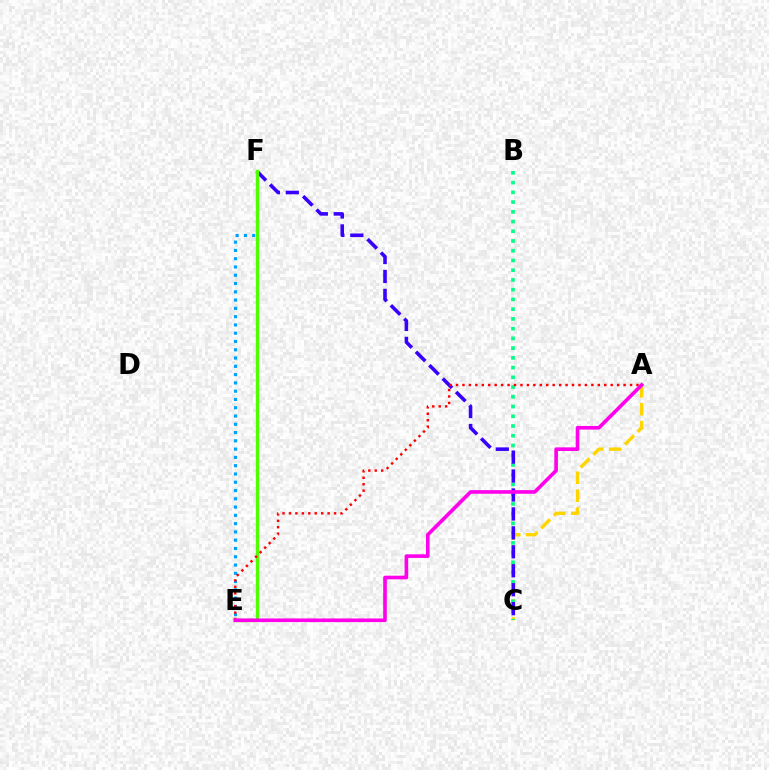{('A', 'C'): [{'color': '#ffd500', 'line_style': 'dashed', 'thickness': 2.44}], ('B', 'C'): [{'color': '#00ff86', 'line_style': 'dotted', 'thickness': 2.65}], ('C', 'F'): [{'color': '#3700ff', 'line_style': 'dashed', 'thickness': 2.57}], ('E', 'F'): [{'color': '#009eff', 'line_style': 'dotted', 'thickness': 2.25}, {'color': '#4fff00', 'line_style': 'solid', 'thickness': 2.42}], ('A', 'E'): [{'color': '#ff0000', 'line_style': 'dotted', 'thickness': 1.75}, {'color': '#ff00ed', 'line_style': 'solid', 'thickness': 2.61}]}